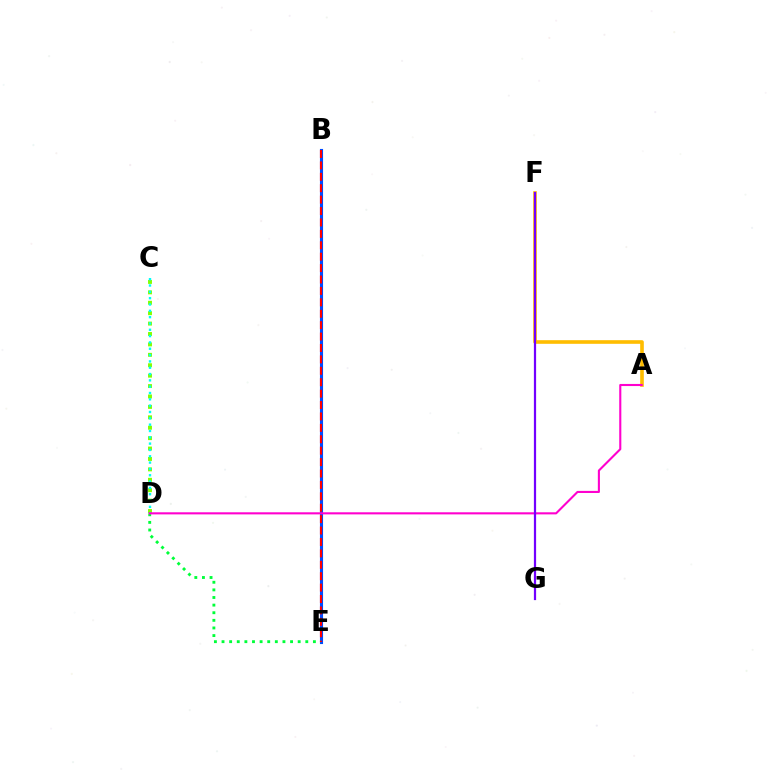{('C', 'D'): [{'color': '#84ff00', 'line_style': 'dotted', 'thickness': 2.83}, {'color': '#00fff6', 'line_style': 'dotted', 'thickness': 1.72}], ('B', 'E'): [{'color': '#004bff', 'line_style': 'solid', 'thickness': 2.23}, {'color': '#ff0000', 'line_style': 'dashed', 'thickness': 1.55}], ('D', 'E'): [{'color': '#00ff39', 'line_style': 'dotted', 'thickness': 2.07}], ('A', 'F'): [{'color': '#ffbd00', 'line_style': 'solid', 'thickness': 2.61}], ('A', 'D'): [{'color': '#ff00cf', 'line_style': 'solid', 'thickness': 1.51}], ('F', 'G'): [{'color': '#7200ff', 'line_style': 'solid', 'thickness': 1.6}]}